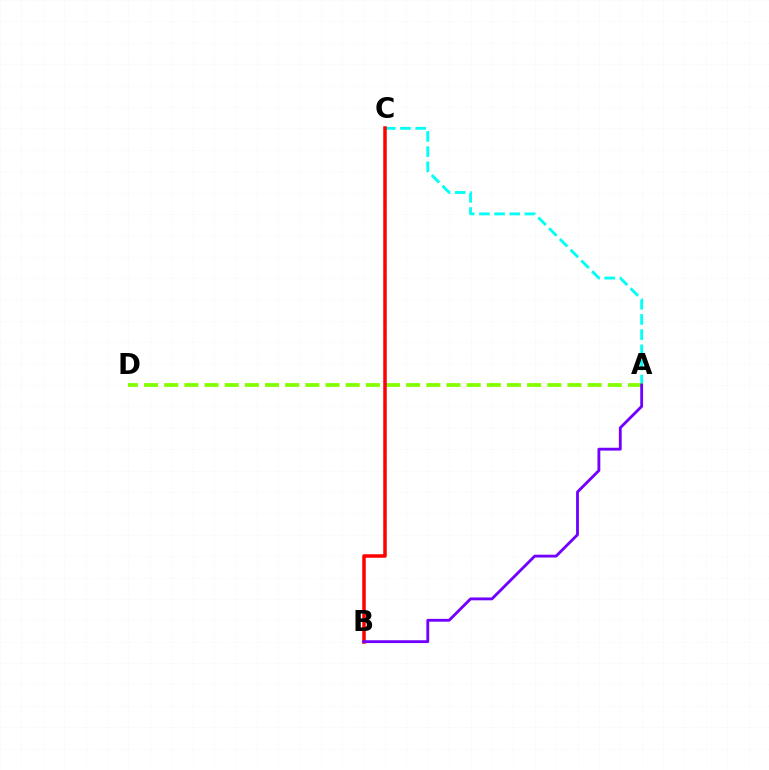{('A', 'C'): [{'color': '#00fff6', 'line_style': 'dashed', 'thickness': 2.06}], ('A', 'D'): [{'color': '#84ff00', 'line_style': 'dashed', 'thickness': 2.74}], ('B', 'C'): [{'color': '#ff0000', 'line_style': 'solid', 'thickness': 2.53}], ('A', 'B'): [{'color': '#7200ff', 'line_style': 'solid', 'thickness': 2.04}]}